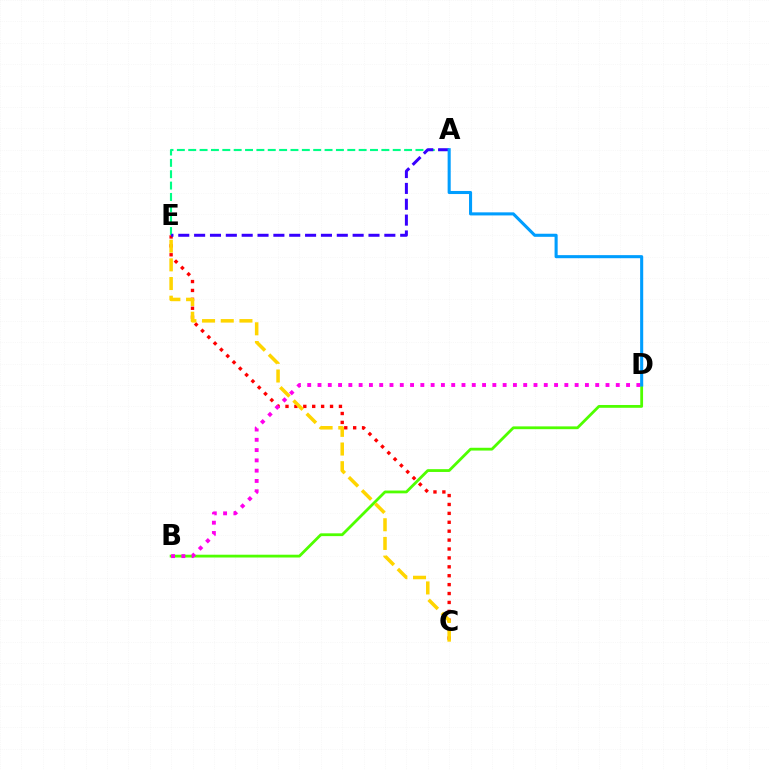{('A', 'E'): [{'color': '#00ff86', 'line_style': 'dashed', 'thickness': 1.54}, {'color': '#3700ff', 'line_style': 'dashed', 'thickness': 2.15}], ('C', 'E'): [{'color': '#ff0000', 'line_style': 'dotted', 'thickness': 2.42}, {'color': '#ffd500', 'line_style': 'dashed', 'thickness': 2.54}], ('B', 'D'): [{'color': '#4fff00', 'line_style': 'solid', 'thickness': 2.01}, {'color': '#ff00ed', 'line_style': 'dotted', 'thickness': 2.79}], ('A', 'D'): [{'color': '#009eff', 'line_style': 'solid', 'thickness': 2.22}]}